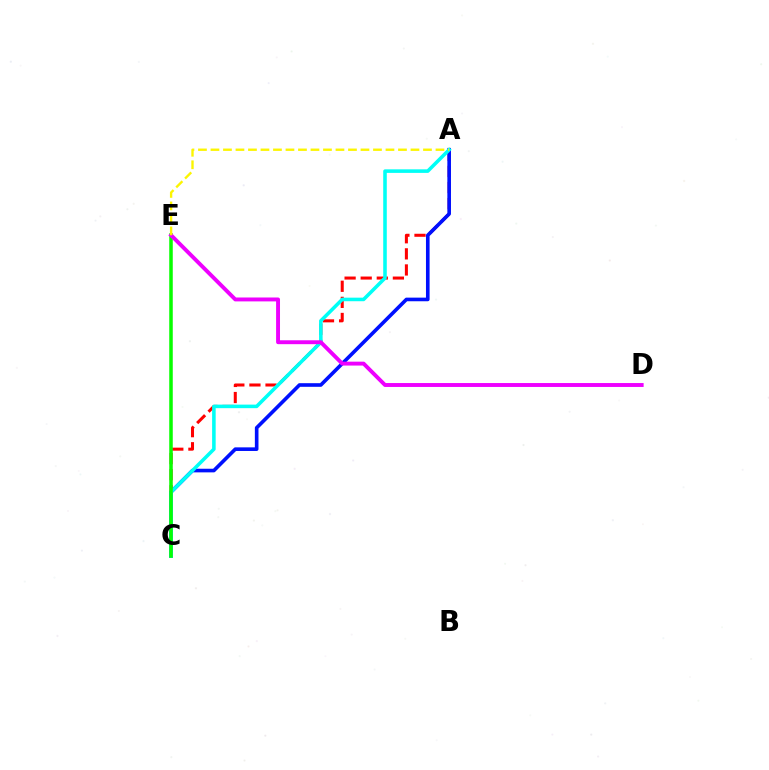{('A', 'C'): [{'color': '#ff0000', 'line_style': 'dashed', 'thickness': 2.19}, {'color': '#0010ff', 'line_style': 'solid', 'thickness': 2.61}, {'color': '#00fff6', 'line_style': 'solid', 'thickness': 2.56}], ('C', 'E'): [{'color': '#08ff00', 'line_style': 'solid', 'thickness': 2.53}], ('D', 'E'): [{'color': '#ee00ff', 'line_style': 'solid', 'thickness': 2.81}], ('A', 'E'): [{'color': '#fcf500', 'line_style': 'dashed', 'thickness': 1.7}]}